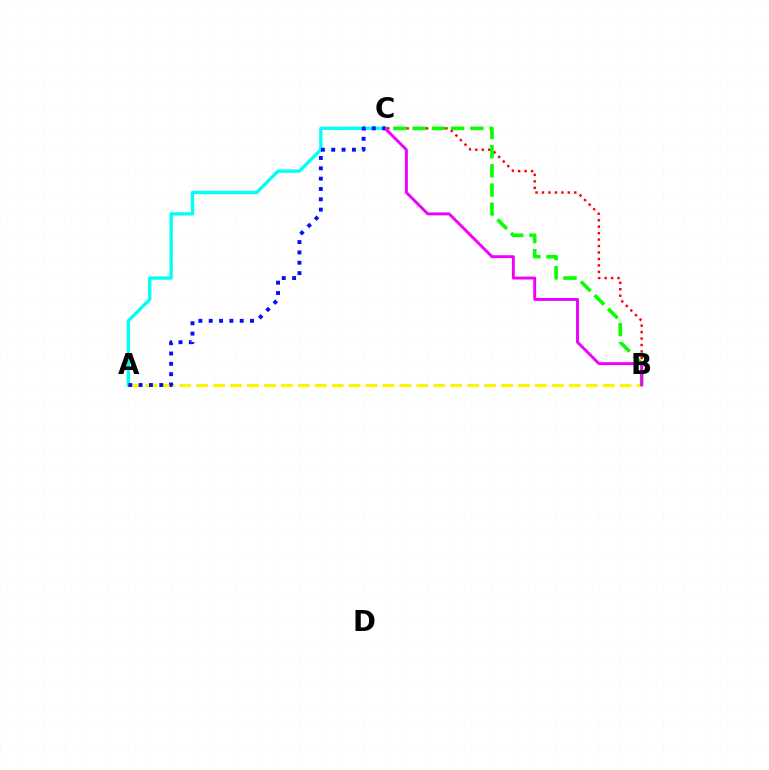{('A', 'C'): [{'color': '#00fff6', 'line_style': 'solid', 'thickness': 2.41}, {'color': '#0010ff', 'line_style': 'dotted', 'thickness': 2.81}], ('A', 'B'): [{'color': '#fcf500', 'line_style': 'dashed', 'thickness': 2.3}], ('B', 'C'): [{'color': '#ff0000', 'line_style': 'dotted', 'thickness': 1.76}, {'color': '#08ff00', 'line_style': 'dashed', 'thickness': 2.61}, {'color': '#ee00ff', 'line_style': 'solid', 'thickness': 2.09}]}